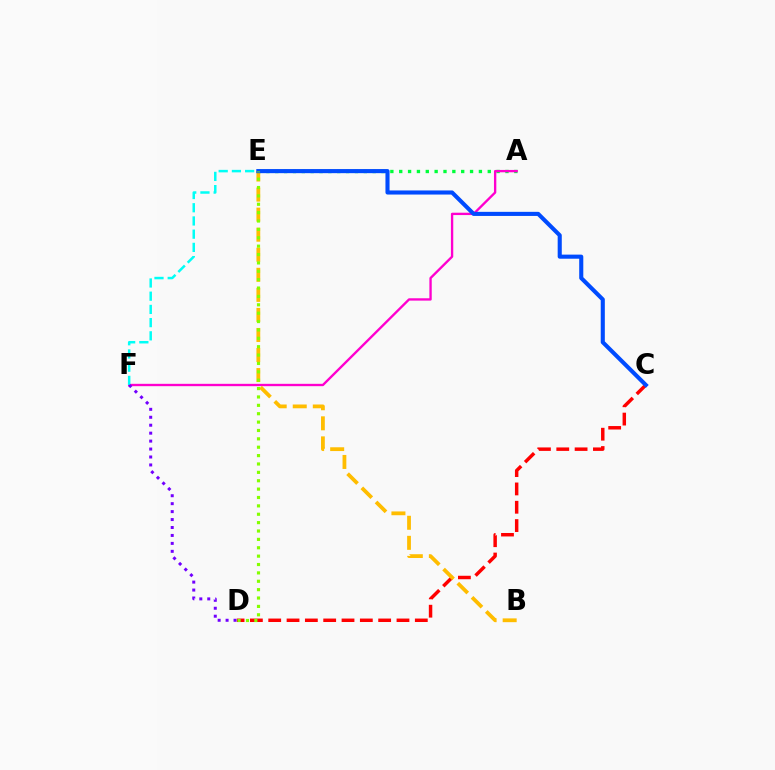{('A', 'E'): [{'color': '#00ff39', 'line_style': 'dotted', 'thickness': 2.41}], ('A', 'F'): [{'color': '#ff00cf', 'line_style': 'solid', 'thickness': 1.69}], ('E', 'F'): [{'color': '#00fff6', 'line_style': 'dashed', 'thickness': 1.8}], ('C', 'D'): [{'color': '#ff0000', 'line_style': 'dashed', 'thickness': 2.49}], ('B', 'E'): [{'color': '#ffbd00', 'line_style': 'dashed', 'thickness': 2.72}], ('C', 'E'): [{'color': '#004bff', 'line_style': 'solid', 'thickness': 2.95}], ('D', 'F'): [{'color': '#7200ff', 'line_style': 'dotted', 'thickness': 2.16}], ('D', 'E'): [{'color': '#84ff00', 'line_style': 'dotted', 'thickness': 2.28}]}